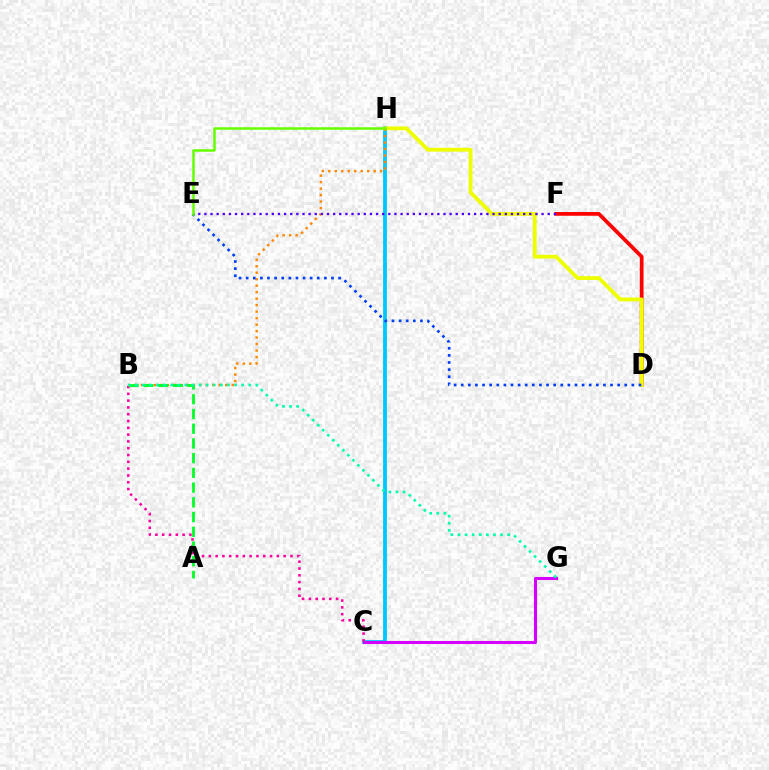{('C', 'H'): [{'color': '#00c7ff', 'line_style': 'solid', 'thickness': 2.74}], ('D', 'F'): [{'color': '#ff0000', 'line_style': 'solid', 'thickness': 2.68}], ('C', 'G'): [{'color': '#d600ff', 'line_style': 'solid', 'thickness': 2.22}], ('D', 'H'): [{'color': '#eeff00', 'line_style': 'solid', 'thickness': 2.74}], ('B', 'C'): [{'color': '#ff00a0', 'line_style': 'dotted', 'thickness': 1.85}], ('B', 'H'): [{'color': '#ff8800', 'line_style': 'dotted', 'thickness': 1.76}], ('D', 'E'): [{'color': '#003fff', 'line_style': 'dotted', 'thickness': 1.93}], ('A', 'B'): [{'color': '#00ff27', 'line_style': 'dashed', 'thickness': 2.0}], ('B', 'G'): [{'color': '#00ffaf', 'line_style': 'dotted', 'thickness': 1.93}], ('E', 'F'): [{'color': '#4f00ff', 'line_style': 'dotted', 'thickness': 1.67}], ('E', 'H'): [{'color': '#66ff00', 'line_style': 'solid', 'thickness': 1.8}]}